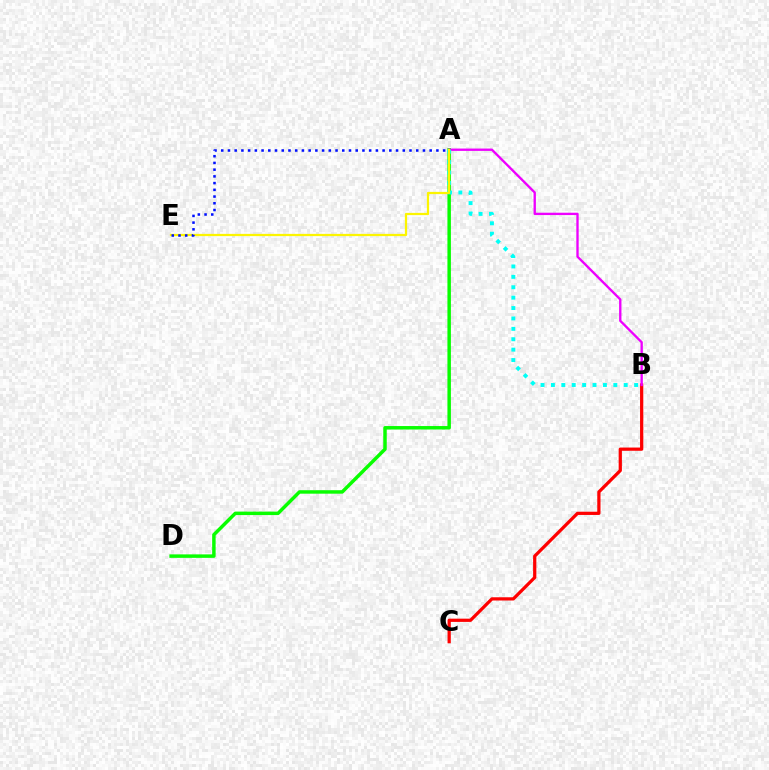{('A', 'D'): [{'color': '#08ff00', 'line_style': 'solid', 'thickness': 2.5}], ('B', 'C'): [{'color': '#ff0000', 'line_style': 'solid', 'thickness': 2.33}], ('A', 'B'): [{'color': '#ee00ff', 'line_style': 'solid', 'thickness': 1.69}, {'color': '#00fff6', 'line_style': 'dotted', 'thickness': 2.83}], ('A', 'E'): [{'color': '#fcf500', 'line_style': 'solid', 'thickness': 1.61}, {'color': '#0010ff', 'line_style': 'dotted', 'thickness': 1.83}]}